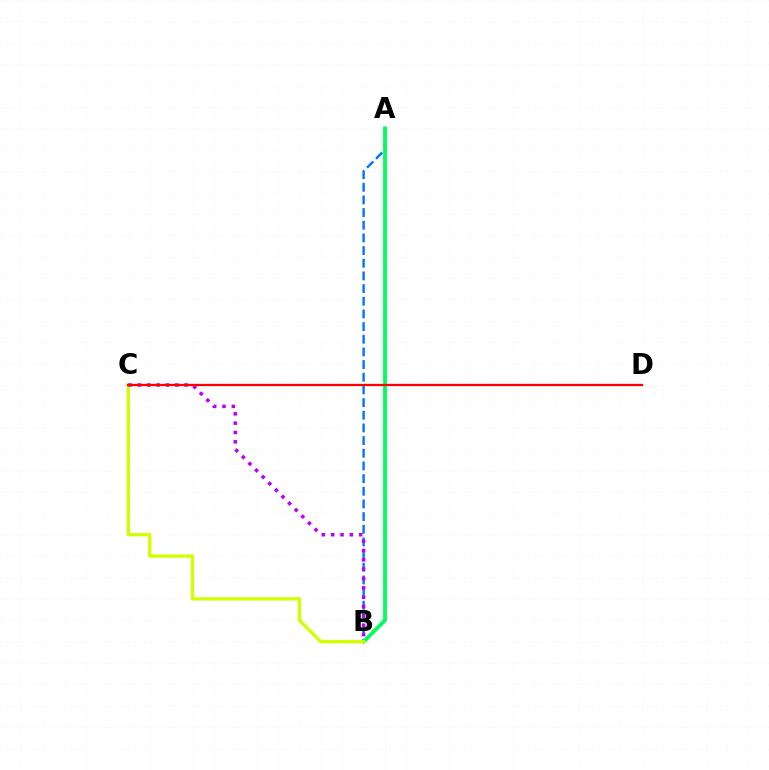{('A', 'B'): [{'color': '#0074ff', 'line_style': 'dashed', 'thickness': 1.72}, {'color': '#00ff5c', 'line_style': 'solid', 'thickness': 2.76}], ('B', 'C'): [{'color': '#d1ff00', 'line_style': 'solid', 'thickness': 2.38}, {'color': '#b900ff', 'line_style': 'dotted', 'thickness': 2.54}], ('C', 'D'): [{'color': '#ff0000', 'line_style': 'solid', 'thickness': 1.66}]}